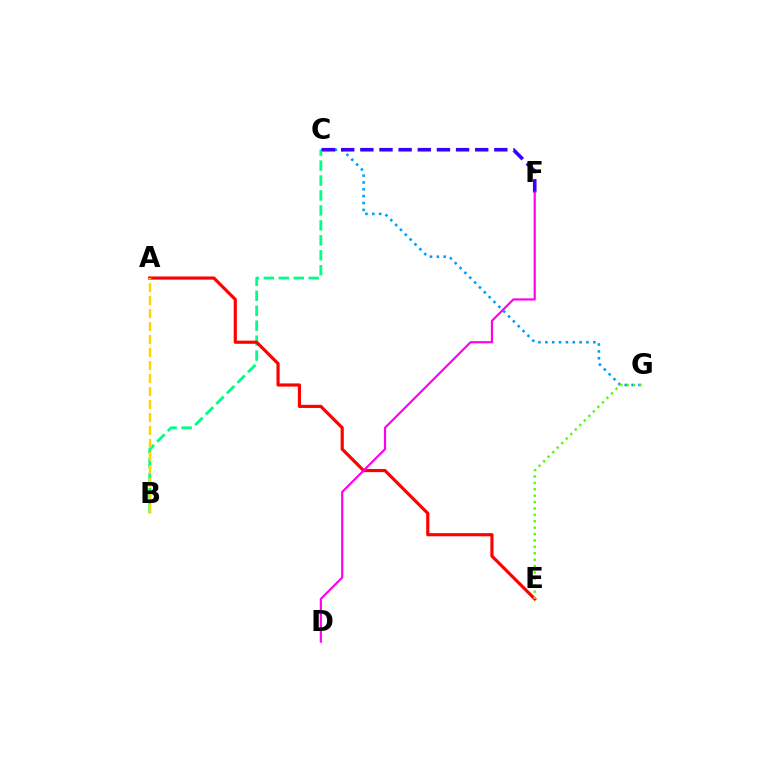{('B', 'C'): [{'color': '#00ff86', 'line_style': 'dashed', 'thickness': 2.03}], ('C', 'G'): [{'color': '#009eff', 'line_style': 'dotted', 'thickness': 1.86}], ('A', 'E'): [{'color': '#ff0000', 'line_style': 'solid', 'thickness': 2.27}], ('E', 'G'): [{'color': '#4fff00', 'line_style': 'dotted', 'thickness': 1.74}], ('C', 'F'): [{'color': '#3700ff', 'line_style': 'dashed', 'thickness': 2.6}], ('A', 'B'): [{'color': '#ffd500', 'line_style': 'dashed', 'thickness': 1.76}], ('D', 'F'): [{'color': '#ff00ed', 'line_style': 'solid', 'thickness': 1.56}]}